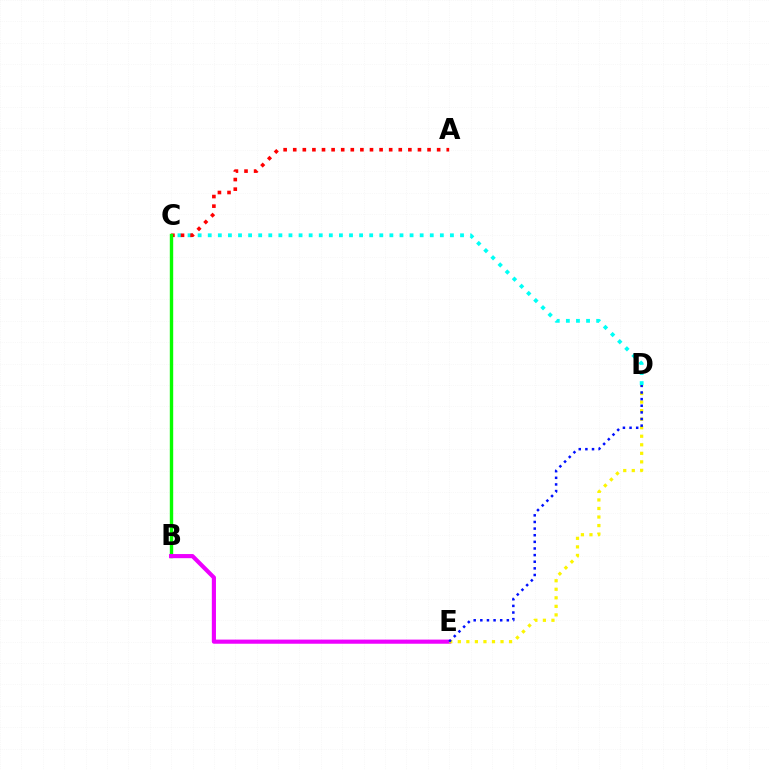{('C', 'D'): [{'color': '#00fff6', 'line_style': 'dotted', 'thickness': 2.74}], ('A', 'C'): [{'color': '#ff0000', 'line_style': 'dotted', 'thickness': 2.61}], ('B', 'C'): [{'color': '#08ff00', 'line_style': 'solid', 'thickness': 2.44}], ('B', 'E'): [{'color': '#ee00ff', 'line_style': 'solid', 'thickness': 2.98}], ('D', 'E'): [{'color': '#fcf500', 'line_style': 'dotted', 'thickness': 2.32}, {'color': '#0010ff', 'line_style': 'dotted', 'thickness': 1.8}]}